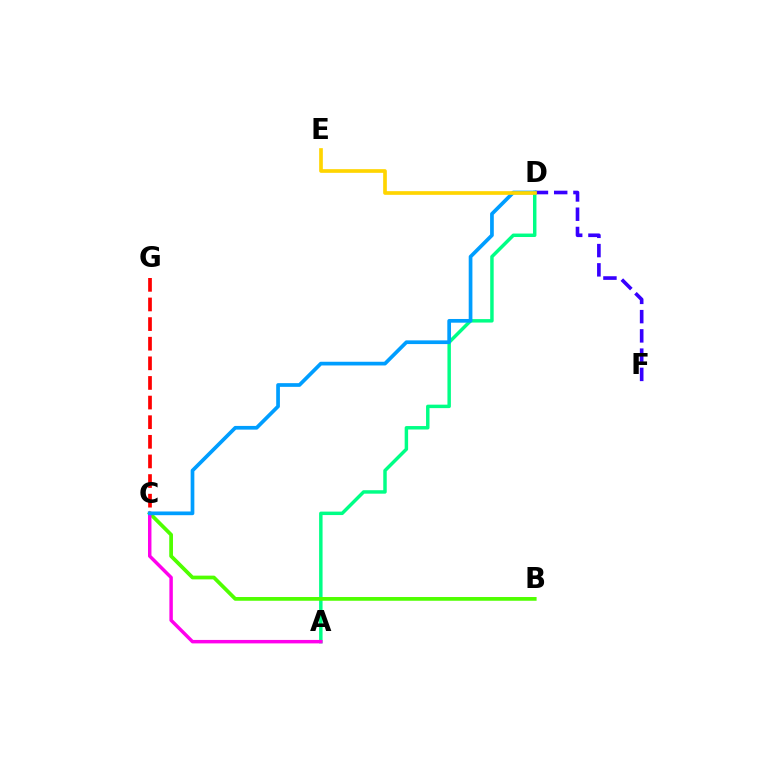{('A', 'D'): [{'color': '#00ff86', 'line_style': 'solid', 'thickness': 2.49}], ('D', 'F'): [{'color': '#3700ff', 'line_style': 'dashed', 'thickness': 2.62}], ('B', 'C'): [{'color': '#4fff00', 'line_style': 'solid', 'thickness': 2.69}], ('A', 'C'): [{'color': '#ff00ed', 'line_style': 'solid', 'thickness': 2.49}], ('C', 'D'): [{'color': '#009eff', 'line_style': 'solid', 'thickness': 2.67}], ('C', 'G'): [{'color': '#ff0000', 'line_style': 'dashed', 'thickness': 2.67}], ('D', 'E'): [{'color': '#ffd500', 'line_style': 'solid', 'thickness': 2.65}]}